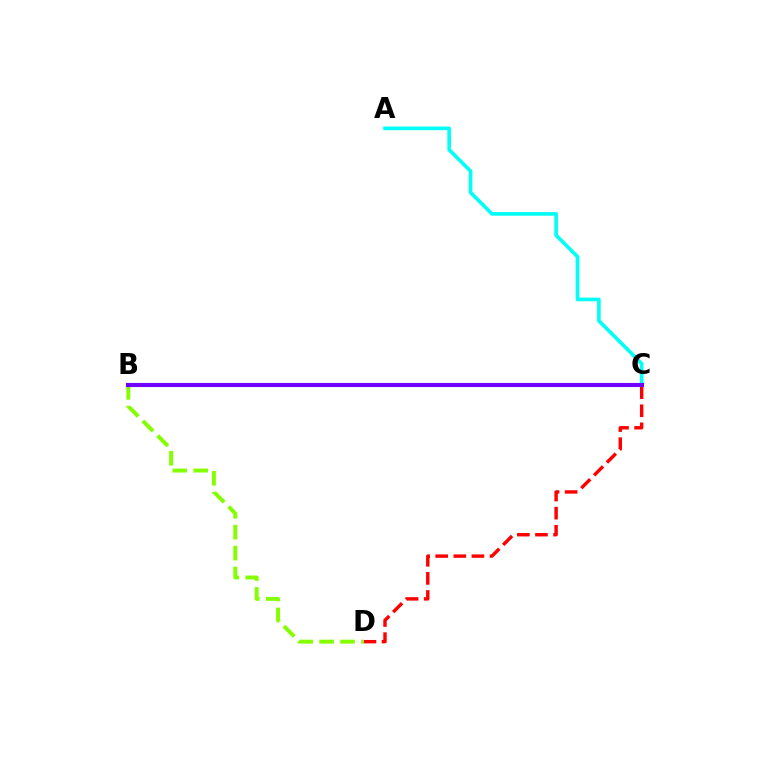{('C', 'D'): [{'color': '#ff0000', 'line_style': 'dashed', 'thickness': 2.46}], ('B', 'D'): [{'color': '#84ff00', 'line_style': 'dashed', 'thickness': 2.84}], ('A', 'C'): [{'color': '#00fff6', 'line_style': 'solid', 'thickness': 2.62}], ('B', 'C'): [{'color': '#7200ff', 'line_style': 'solid', 'thickness': 2.96}]}